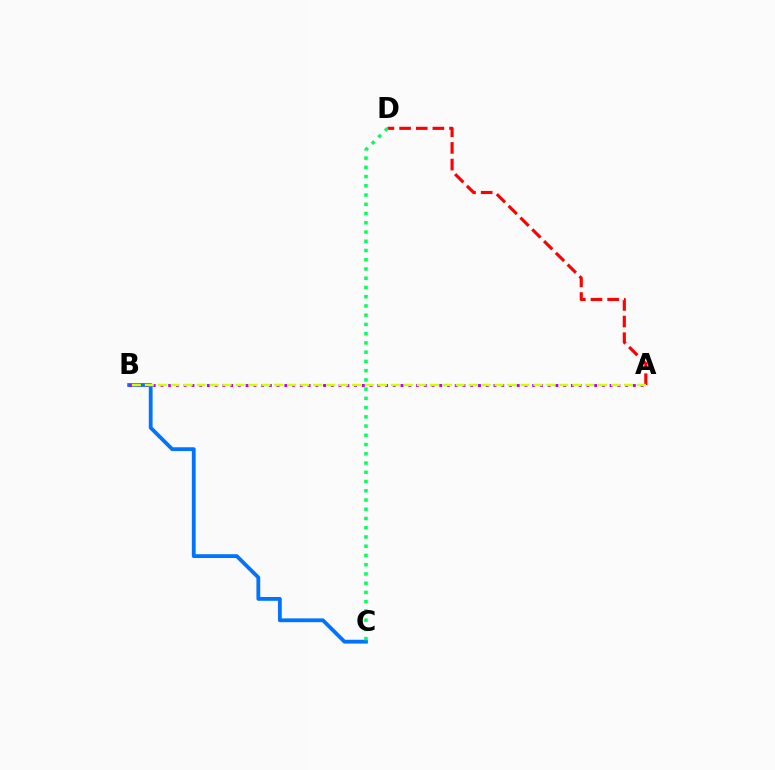{('B', 'C'): [{'color': '#0074ff', 'line_style': 'solid', 'thickness': 2.74}], ('A', 'D'): [{'color': '#ff0000', 'line_style': 'dashed', 'thickness': 2.26}], ('A', 'B'): [{'color': '#b900ff', 'line_style': 'dotted', 'thickness': 2.1}, {'color': '#d1ff00', 'line_style': 'dashed', 'thickness': 1.76}], ('C', 'D'): [{'color': '#00ff5c', 'line_style': 'dotted', 'thickness': 2.51}]}